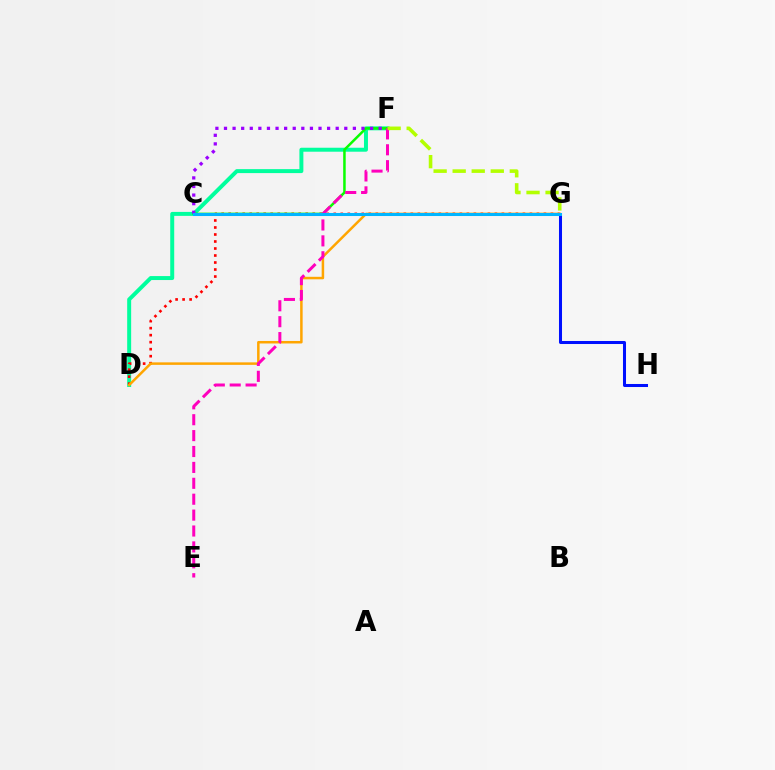{('D', 'F'): [{'color': '#00ff9d', 'line_style': 'solid', 'thickness': 2.86}], ('D', 'G'): [{'color': '#ff0000', 'line_style': 'dotted', 'thickness': 1.9}, {'color': '#ffa500', 'line_style': 'solid', 'thickness': 1.8}], ('G', 'H'): [{'color': '#0010ff', 'line_style': 'solid', 'thickness': 2.18}], ('C', 'F'): [{'color': '#08ff00', 'line_style': 'solid', 'thickness': 1.8}, {'color': '#9b00ff', 'line_style': 'dotted', 'thickness': 2.33}], ('E', 'F'): [{'color': '#ff00bd', 'line_style': 'dashed', 'thickness': 2.16}], ('C', 'G'): [{'color': '#00b5ff', 'line_style': 'solid', 'thickness': 2.2}], ('F', 'G'): [{'color': '#b3ff00', 'line_style': 'dashed', 'thickness': 2.59}]}